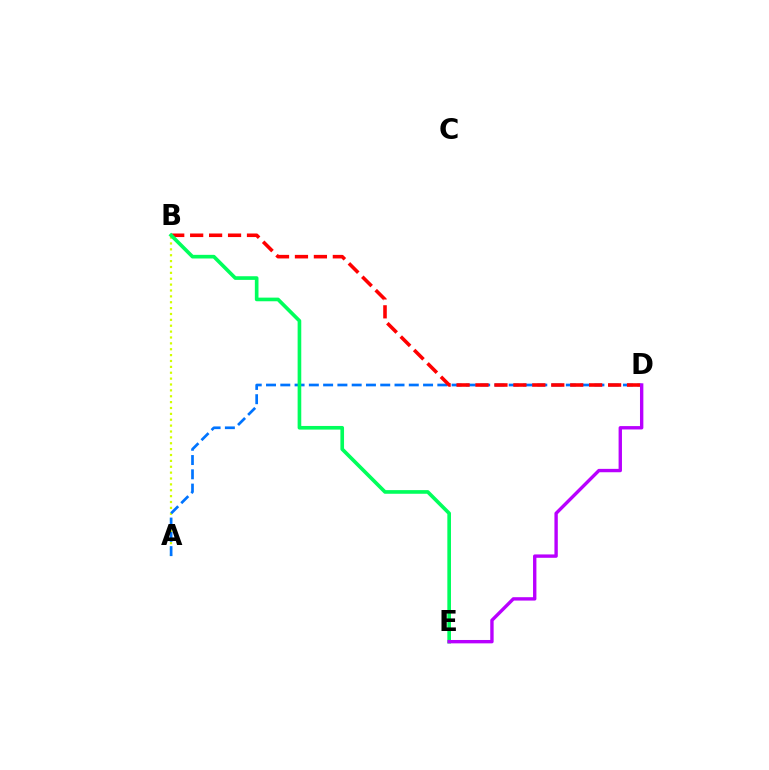{('A', 'B'): [{'color': '#d1ff00', 'line_style': 'dotted', 'thickness': 1.6}], ('A', 'D'): [{'color': '#0074ff', 'line_style': 'dashed', 'thickness': 1.94}], ('B', 'D'): [{'color': '#ff0000', 'line_style': 'dashed', 'thickness': 2.57}], ('B', 'E'): [{'color': '#00ff5c', 'line_style': 'solid', 'thickness': 2.62}], ('D', 'E'): [{'color': '#b900ff', 'line_style': 'solid', 'thickness': 2.43}]}